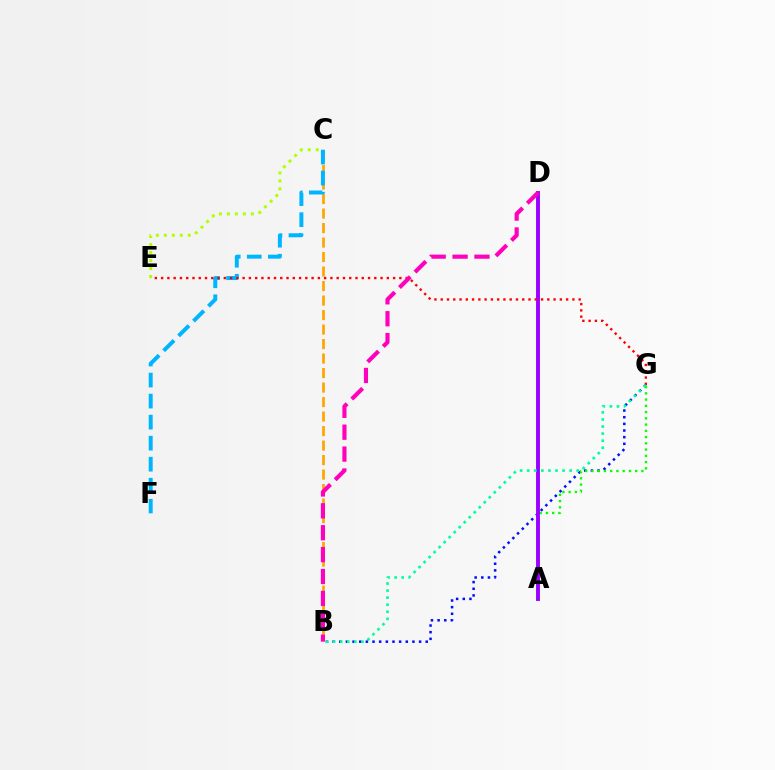{('B', 'G'): [{'color': '#0010ff', 'line_style': 'dotted', 'thickness': 1.81}, {'color': '#00ff9d', 'line_style': 'dotted', 'thickness': 1.92}], ('C', 'E'): [{'color': '#b3ff00', 'line_style': 'dotted', 'thickness': 2.17}], ('B', 'C'): [{'color': '#ffa500', 'line_style': 'dashed', 'thickness': 1.97}], ('A', 'G'): [{'color': '#08ff00', 'line_style': 'dotted', 'thickness': 1.7}], ('C', 'F'): [{'color': '#00b5ff', 'line_style': 'dashed', 'thickness': 2.86}], ('A', 'D'): [{'color': '#9b00ff', 'line_style': 'solid', 'thickness': 2.8}], ('E', 'G'): [{'color': '#ff0000', 'line_style': 'dotted', 'thickness': 1.7}], ('B', 'D'): [{'color': '#ff00bd', 'line_style': 'dashed', 'thickness': 2.97}]}